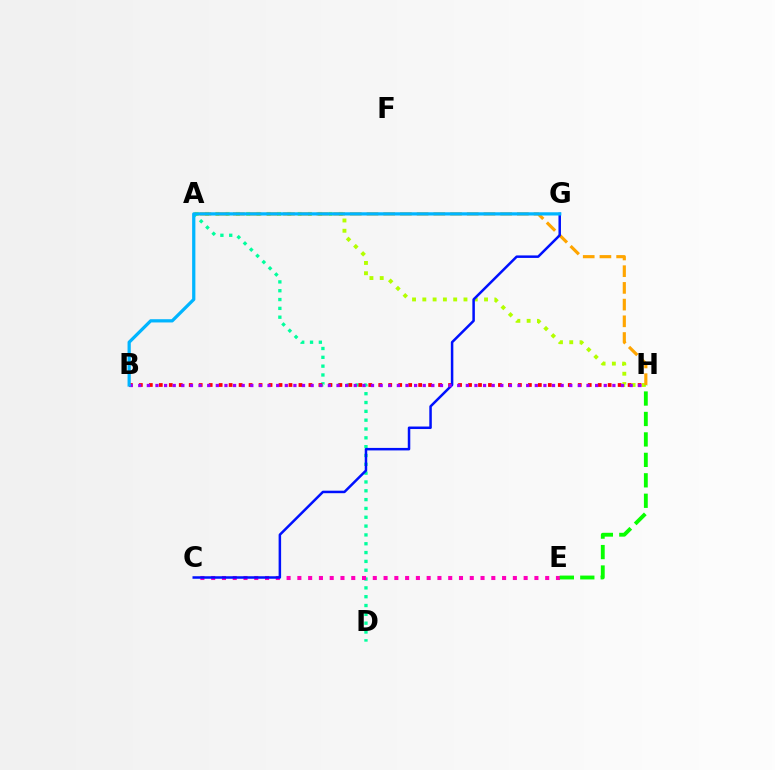{('A', 'H'): [{'color': '#b3ff00', 'line_style': 'dotted', 'thickness': 2.79}, {'color': '#ffa500', 'line_style': 'dashed', 'thickness': 2.27}], ('A', 'D'): [{'color': '#00ff9d', 'line_style': 'dotted', 'thickness': 2.4}], ('C', 'E'): [{'color': '#ff00bd', 'line_style': 'dotted', 'thickness': 2.93}], ('B', 'H'): [{'color': '#ff0000', 'line_style': 'dotted', 'thickness': 2.71}, {'color': '#9b00ff', 'line_style': 'dotted', 'thickness': 2.34}], ('C', 'G'): [{'color': '#0010ff', 'line_style': 'solid', 'thickness': 1.8}], ('E', 'H'): [{'color': '#08ff00', 'line_style': 'dashed', 'thickness': 2.78}], ('B', 'G'): [{'color': '#00b5ff', 'line_style': 'solid', 'thickness': 2.33}]}